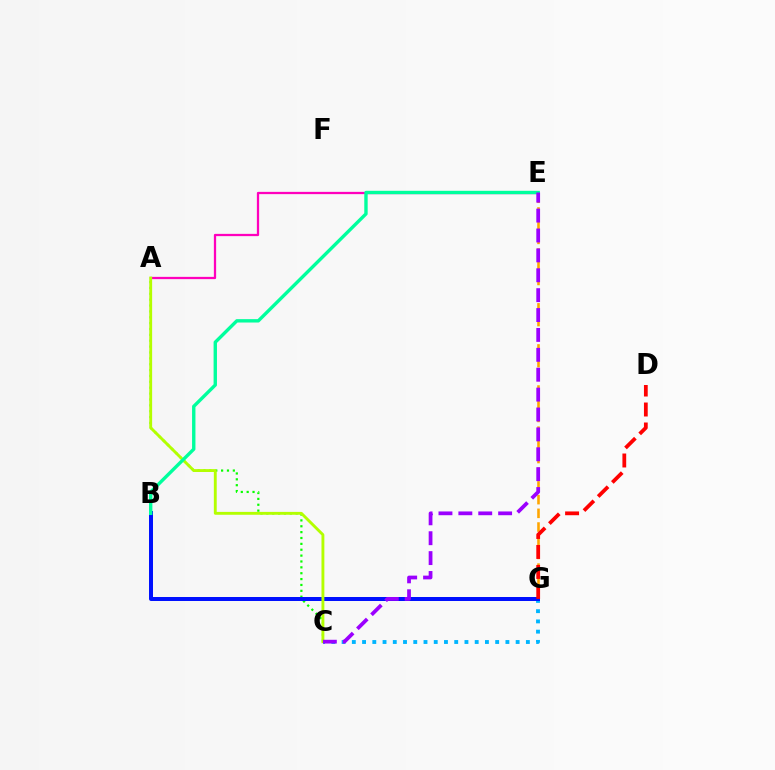{('C', 'G'): [{'color': '#00b5ff', 'line_style': 'dotted', 'thickness': 2.78}], ('A', 'C'): [{'color': '#08ff00', 'line_style': 'dotted', 'thickness': 1.59}, {'color': '#b3ff00', 'line_style': 'solid', 'thickness': 2.07}], ('A', 'E'): [{'color': '#ff00bd', 'line_style': 'solid', 'thickness': 1.63}], ('E', 'G'): [{'color': '#ffa500', 'line_style': 'dashed', 'thickness': 1.86}], ('B', 'G'): [{'color': '#0010ff', 'line_style': 'solid', 'thickness': 2.87}], ('D', 'G'): [{'color': '#ff0000', 'line_style': 'dashed', 'thickness': 2.71}], ('B', 'E'): [{'color': '#00ff9d', 'line_style': 'solid', 'thickness': 2.44}], ('C', 'E'): [{'color': '#9b00ff', 'line_style': 'dashed', 'thickness': 2.7}]}